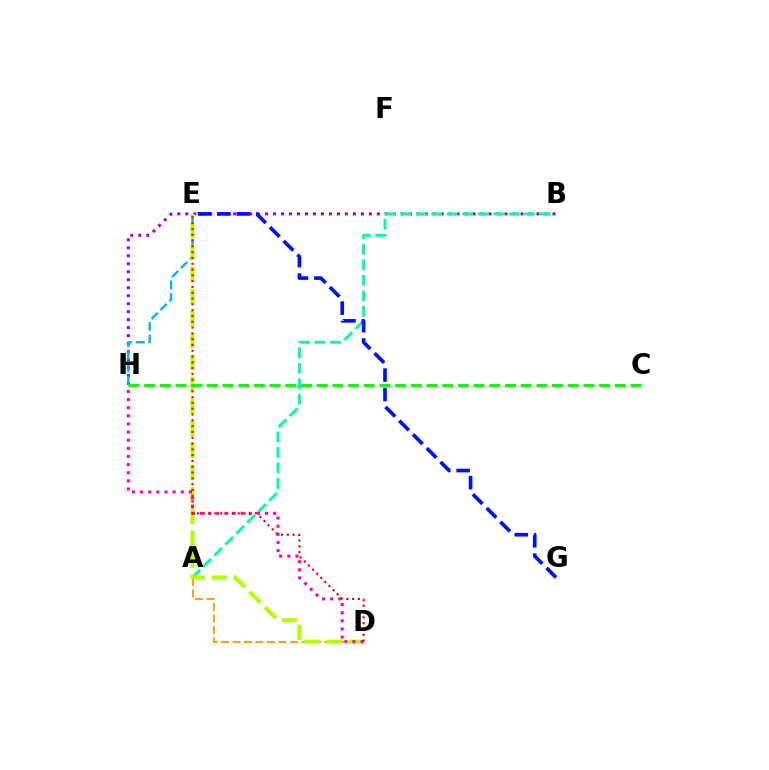{('B', 'H'): [{'color': '#9b00ff', 'line_style': 'dotted', 'thickness': 2.17}], ('A', 'B'): [{'color': '#00ff9d', 'line_style': 'dashed', 'thickness': 2.11}], ('A', 'D'): [{'color': '#ffa500', 'line_style': 'dashed', 'thickness': 1.56}], ('E', 'G'): [{'color': '#0010ff', 'line_style': 'dashed', 'thickness': 2.64}], ('E', 'H'): [{'color': '#00b5ff', 'line_style': 'dashed', 'thickness': 1.71}], ('D', 'E'): [{'color': '#b3ff00', 'line_style': 'dashed', 'thickness': 2.99}, {'color': '#ff0000', 'line_style': 'dotted', 'thickness': 1.58}], ('D', 'H'): [{'color': '#ff00bd', 'line_style': 'dotted', 'thickness': 2.21}], ('C', 'H'): [{'color': '#08ff00', 'line_style': 'dashed', 'thickness': 2.13}]}